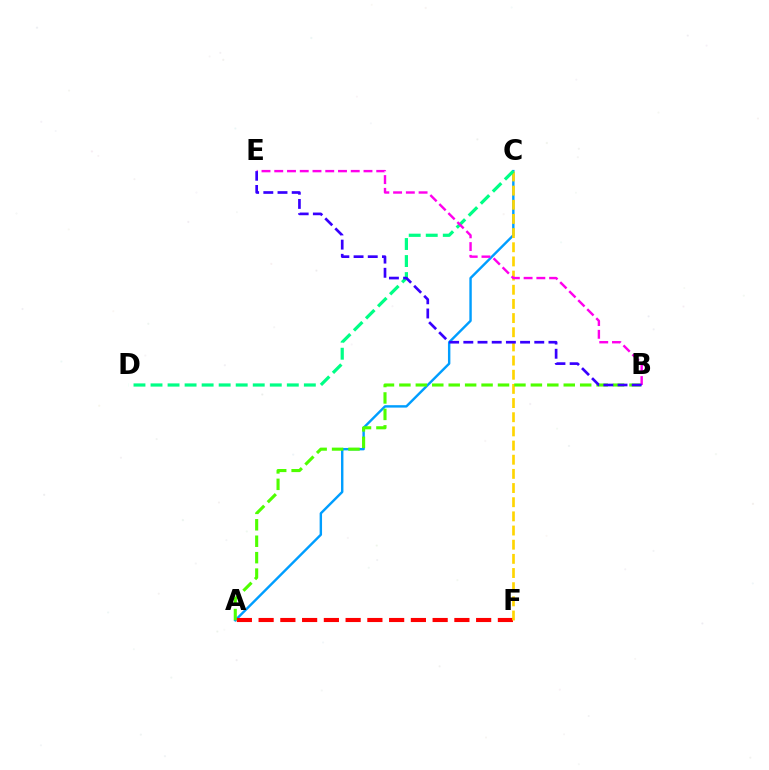{('A', 'C'): [{'color': '#009eff', 'line_style': 'solid', 'thickness': 1.74}], ('A', 'F'): [{'color': '#ff0000', 'line_style': 'dashed', 'thickness': 2.96}], ('C', 'F'): [{'color': '#ffd500', 'line_style': 'dashed', 'thickness': 1.92}], ('A', 'B'): [{'color': '#4fff00', 'line_style': 'dashed', 'thickness': 2.23}], ('C', 'D'): [{'color': '#00ff86', 'line_style': 'dashed', 'thickness': 2.31}], ('B', 'E'): [{'color': '#ff00ed', 'line_style': 'dashed', 'thickness': 1.73}, {'color': '#3700ff', 'line_style': 'dashed', 'thickness': 1.93}]}